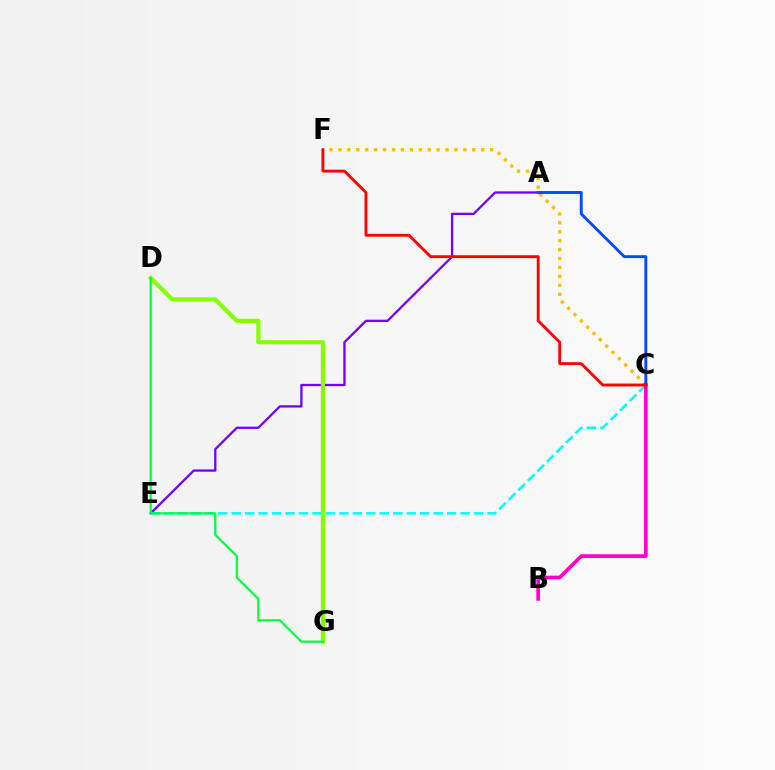{('A', 'E'): [{'color': '#7200ff', 'line_style': 'solid', 'thickness': 1.65}], ('C', 'F'): [{'color': '#ffbd00', 'line_style': 'dotted', 'thickness': 2.42}, {'color': '#ff0000', 'line_style': 'solid', 'thickness': 2.06}], ('C', 'E'): [{'color': '#00fff6', 'line_style': 'dashed', 'thickness': 1.83}], ('D', 'G'): [{'color': '#84ff00', 'line_style': 'solid', 'thickness': 2.98}, {'color': '#00ff39', 'line_style': 'solid', 'thickness': 1.58}], ('B', 'C'): [{'color': '#ff00cf', 'line_style': 'solid', 'thickness': 2.67}], ('A', 'C'): [{'color': '#004bff', 'line_style': 'solid', 'thickness': 2.09}]}